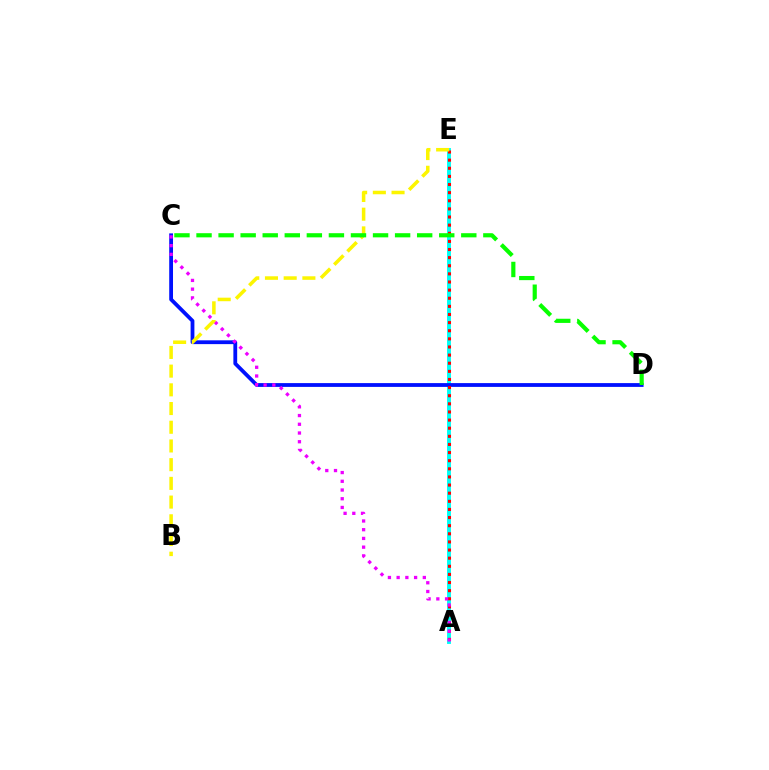{('A', 'E'): [{'color': '#00fff6', 'line_style': 'solid', 'thickness': 2.81}, {'color': '#ff0000', 'line_style': 'dotted', 'thickness': 2.21}], ('C', 'D'): [{'color': '#0010ff', 'line_style': 'solid', 'thickness': 2.73}, {'color': '#08ff00', 'line_style': 'dashed', 'thickness': 3.0}], ('A', 'C'): [{'color': '#ee00ff', 'line_style': 'dotted', 'thickness': 2.37}], ('B', 'E'): [{'color': '#fcf500', 'line_style': 'dashed', 'thickness': 2.54}]}